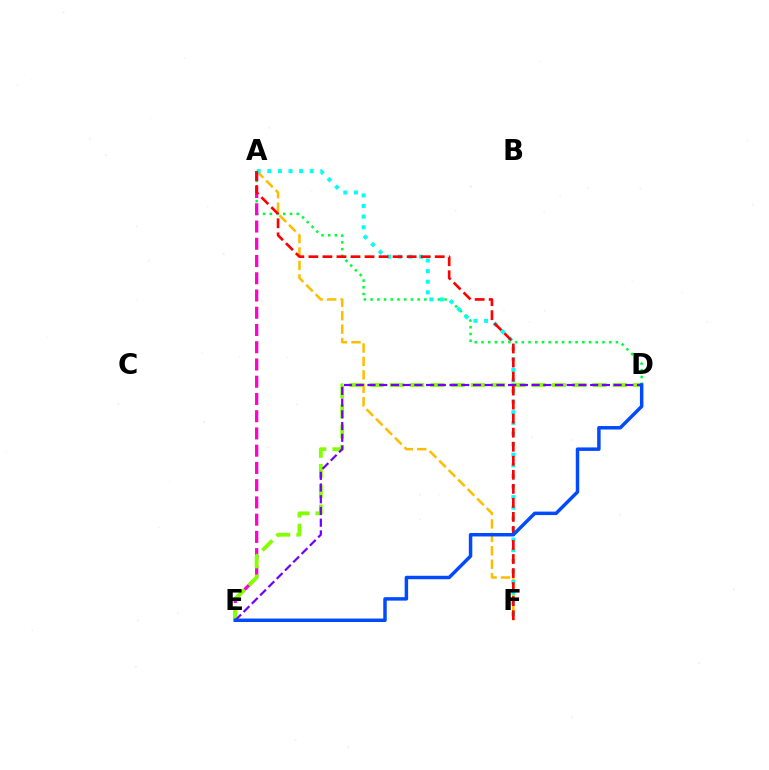{('A', 'D'): [{'color': '#00ff39', 'line_style': 'dotted', 'thickness': 1.83}], ('A', 'F'): [{'color': '#ffbd00', 'line_style': 'dashed', 'thickness': 1.82}, {'color': '#00fff6', 'line_style': 'dotted', 'thickness': 2.88}, {'color': '#ff0000', 'line_style': 'dashed', 'thickness': 1.91}], ('A', 'E'): [{'color': '#ff00cf', 'line_style': 'dashed', 'thickness': 2.34}], ('D', 'E'): [{'color': '#84ff00', 'line_style': 'dashed', 'thickness': 2.75}, {'color': '#7200ff', 'line_style': 'dashed', 'thickness': 1.59}, {'color': '#004bff', 'line_style': 'solid', 'thickness': 2.5}]}